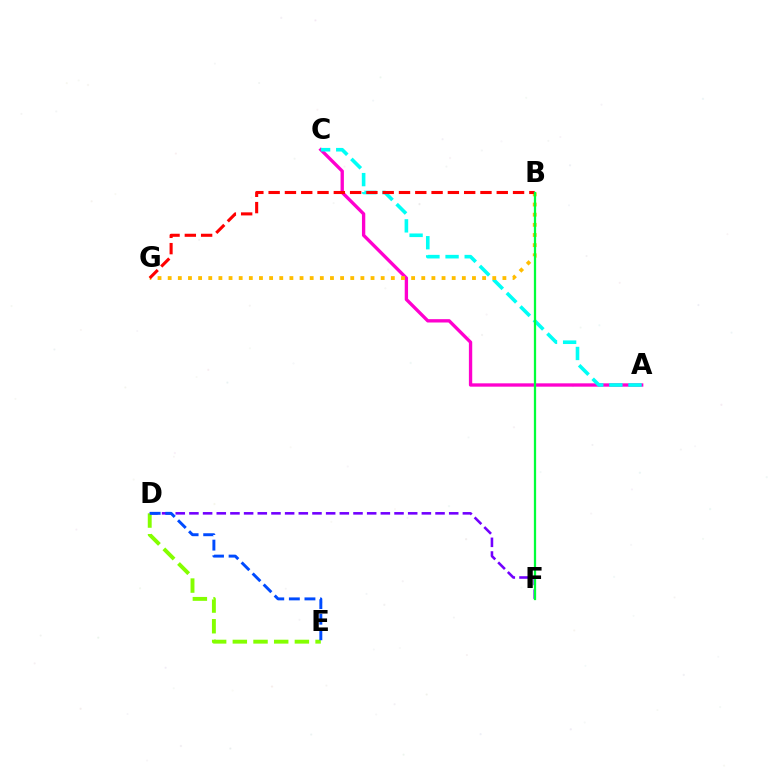{('A', 'C'): [{'color': '#ff00cf', 'line_style': 'solid', 'thickness': 2.4}, {'color': '#00fff6', 'line_style': 'dashed', 'thickness': 2.6}], ('D', 'F'): [{'color': '#7200ff', 'line_style': 'dashed', 'thickness': 1.86}], ('B', 'G'): [{'color': '#ffbd00', 'line_style': 'dotted', 'thickness': 2.76}, {'color': '#ff0000', 'line_style': 'dashed', 'thickness': 2.21}], ('D', 'E'): [{'color': '#84ff00', 'line_style': 'dashed', 'thickness': 2.81}, {'color': '#004bff', 'line_style': 'dashed', 'thickness': 2.12}], ('B', 'F'): [{'color': '#00ff39', 'line_style': 'solid', 'thickness': 1.63}]}